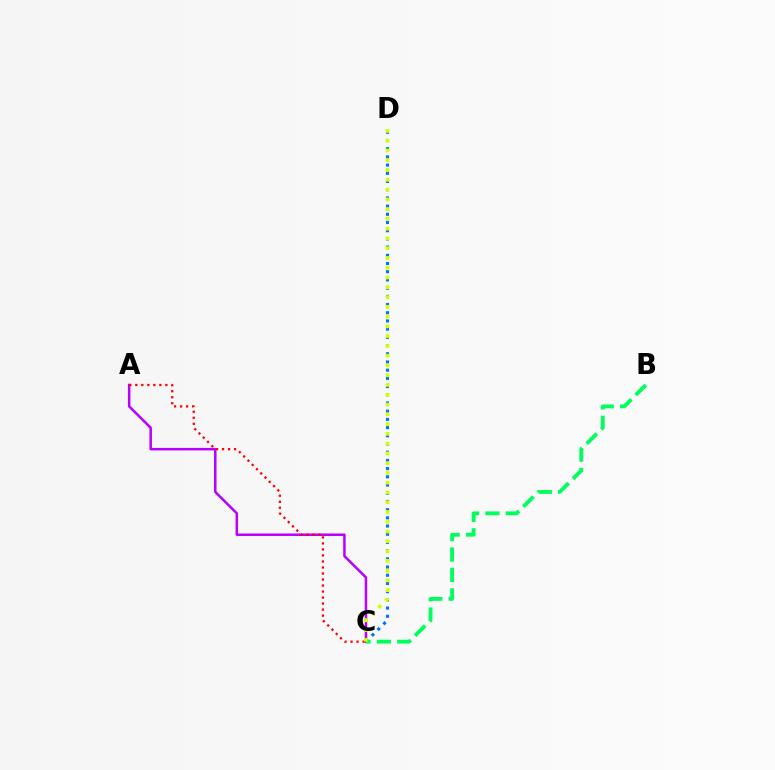{('A', 'C'): [{'color': '#b900ff', 'line_style': 'solid', 'thickness': 1.8}, {'color': '#ff0000', 'line_style': 'dotted', 'thickness': 1.63}], ('C', 'D'): [{'color': '#0074ff', 'line_style': 'dotted', 'thickness': 2.23}, {'color': '#d1ff00', 'line_style': 'dotted', 'thickness': 2.65}], ('B', 'C'): [{'color': '#00ff5c', 'line_style': 'dashed', 'thickness': 2.77}]}